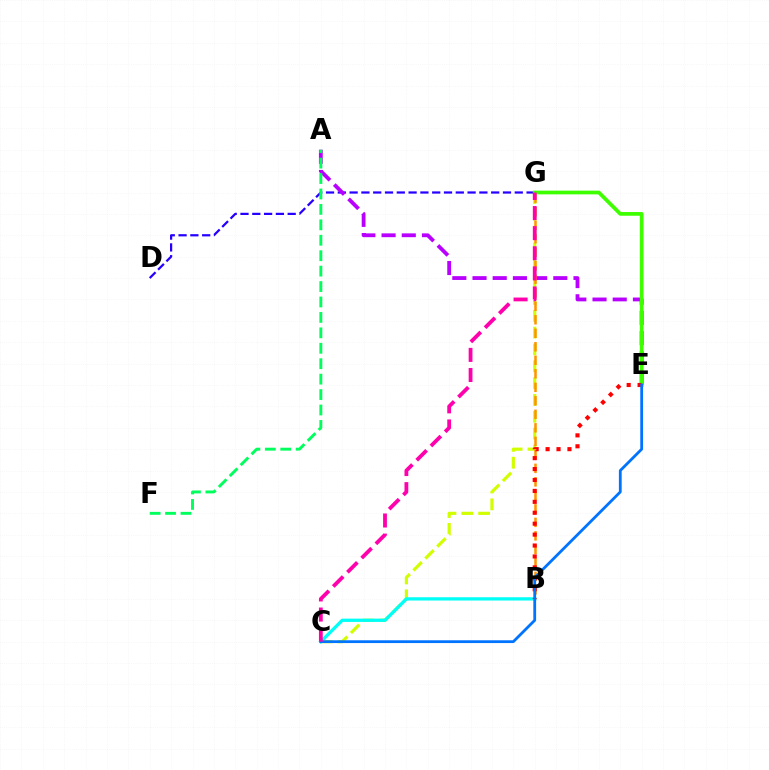{('D', 'G'): [{'color': '#2500ff', 'line_style': 'dashed', 'thickness': 1.6}], ('A', 'E'): [{'color': '#b900ff', 'line_style': 'dashed', 'thickness': 2.74}], ('C', 'G'): [{'color': '#d1ff00', 'line_style': 'dashed', 'thickness': 2.29}, {'color': '#ff00ac', 'line_style': 'dashed', 'thickness': 2.73}], ('B', 'G'): [{'color': '#ff9400', 'line_style': 'dashed', 'thickness': 1.83}], ('B', 'C'): [{'color': '#00fff6', 'line_style': 'solid', 'thickness': 2.36}], ('E', 'G'): [{'color': '#3dff00', 'line_style': 'solid', 'thickness': 2.68}], ('B', 'E'): [{'color': '#ff0000', 'line_style': 'dotted', 'thickness': 2.97}], ('A', 'F'): [{'color': '#00ff5c', 'line_style': 'dashed', 'thickness': 2.1}], ('C', 'E'): [{'color': '#0074ff', 'line_style': 'solid', 'thickness': 2.01}]}